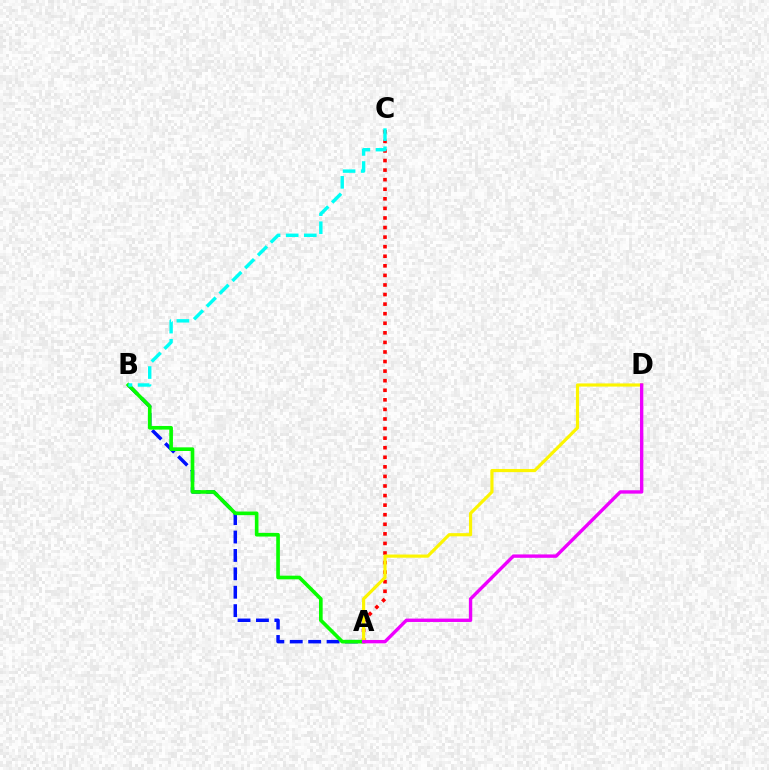{('A', 'C'): [{'color': '#ff0000', 'line_style': 'dotted', 'thickness': 2.6}], ('A', 'B'): [{'color': '#0010ff', 'line_style': 'dashed', 'thickness': 2.5}, {'color': '#08ff00', 'line_style': 'solid', 'thickness': 2.63}], ('B', 'C'): [{'color': '#00fff6', 'line_style': 'dashed', 'thickness': 2.46}], ('A', 'D'): [{'color': '#fcf500', 'line_style': 'solid', 'thickness': 2.28}, {'color': '#ee00ff', 'line_style': 'solid', 'thickness': 2.43}]}